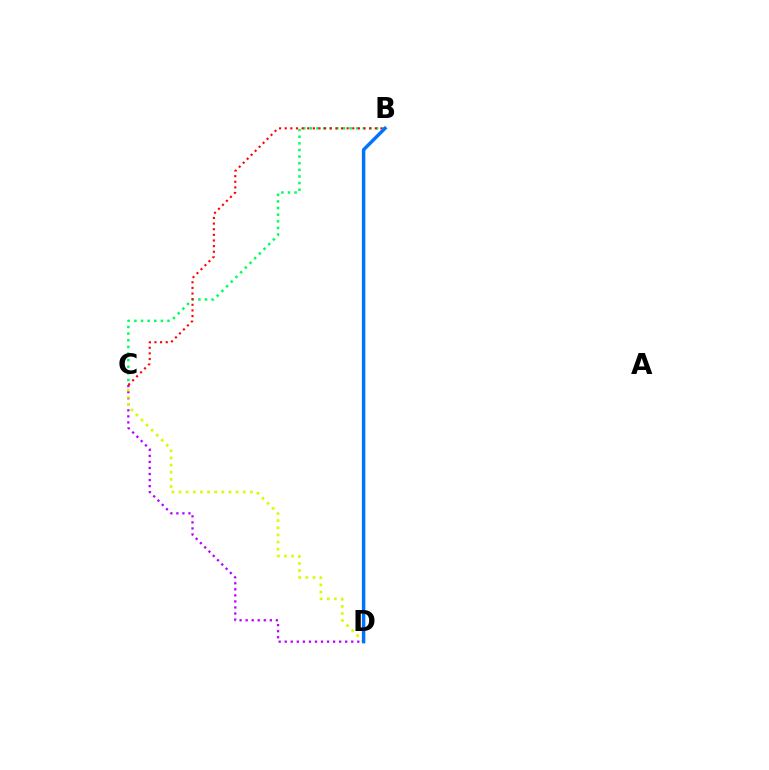{('C', 'D'): [{'color': '#b900ff', 'line_style': 'dotted', 'thickness': 1.64}, {'color': '#d1ff00', 'line_style': 'dotted', 'thickness': 1.94}], ('B', 'C'): [{'color': '#00ff5c', 'line_style': 'dotted', 'thickness': 1.8}, {'color': '#ff0000', 'line_style': 'dotted', 'thickness': 1.53}], ('B', 'D'): [{'color': '#0074ff', 'line_style': 'solid', 'thickness': 2.48}]}